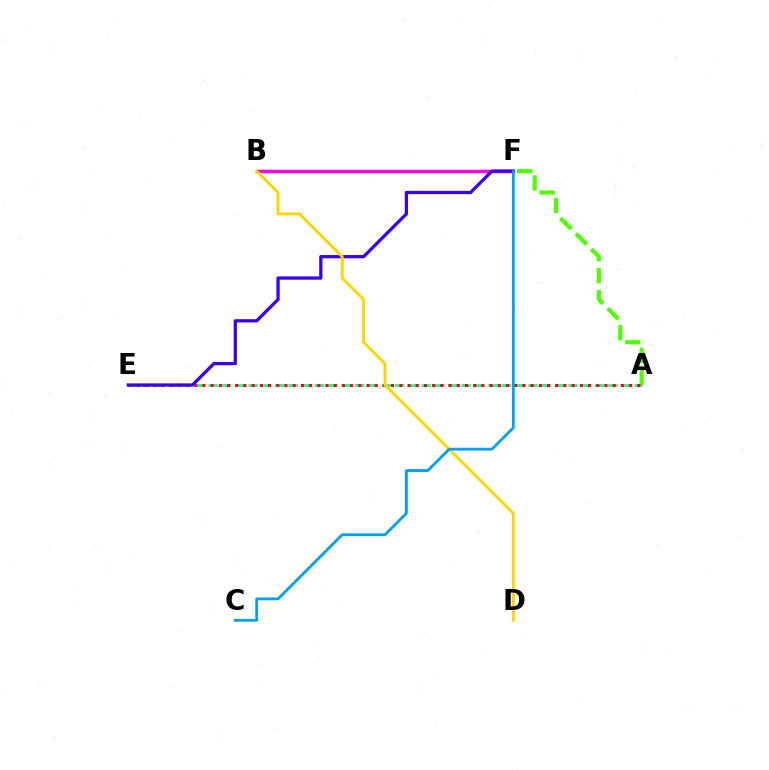{('A', 'F'): [{'color': '#4fff00', 'line_style': 'dashed', 'thickness': 2.99}], ('B', 'F'): [{'color': '#ff00ed', 'line_style': 'solid', 'thickness': 2.5}], ('A', 'E'): [{'color': '#00ff86', 'line_style': 'dashed', 'thickness': 1.81}, {'color': '#ff0000', 'line_style': 'dotted', 'thickness': 2.23}], ('E', 'F'): [{'color': '#3700ff', 'line_style': 'solid', 'thickness': 2.35}], ('B', 'D'): [{'color': '#ffd500', 'line_style': 'solid', 'thickness': 2.1}], ('C', 'F'): [{'color': '#009eff', 'line_style': 'solid', 'thickness': 2.02}]}